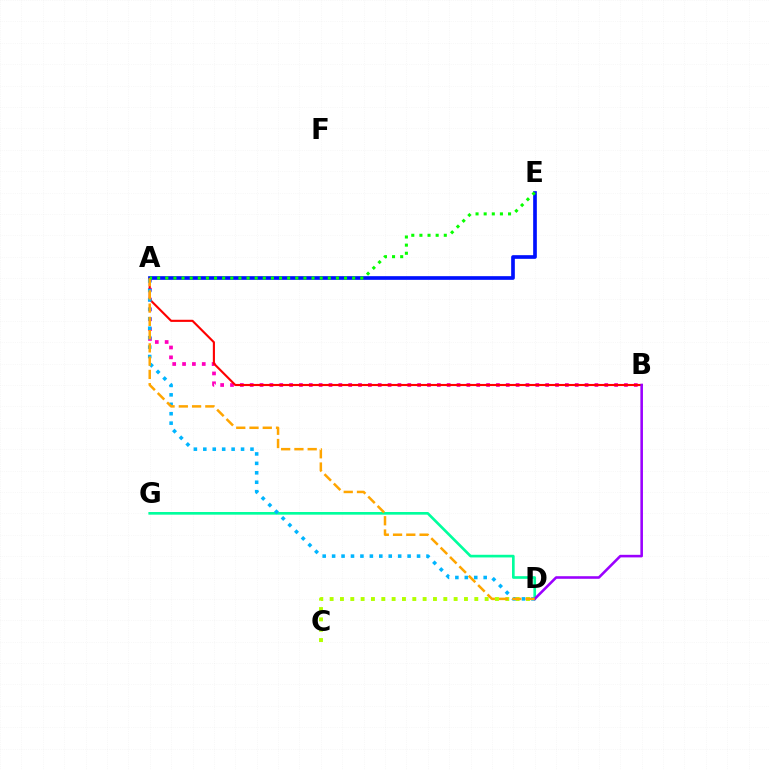{('A', 'B'): [{'color': '#ff00bd', 'line_style': 'dotted', 'thickness': 2.68}, {'color': '#ff0000', 'line_style': 'solid', 'thickness': 1.53}], ('D', 'G'): [{'color': '#00ff9d', 'line_style': 'solid', 'thickness': 1.91}], ('A', 'E'): [{'color': '#0010ff', 'line_style': 'solid', 'thickness': 2.64}, {'color': '#08ff00', 'line_style': 'dotted', 'thickness': 2.21}], ('A', 'D'): [{'color': '#00b5ff', 'line_style': 'dotted', 'thickness': 2.56}, {'color': '#ffa500', 'line_style': 'dashed', 'thickness': 1.8}], ('B', 'D'): [{'color': '#9b00ff', 'line_style': 'solid', 'thickness': 1.86}], ('C', 'D'): [{'color': '#b3ff00', 'line_style': 'dotted', 'thickness': 2.81}]}